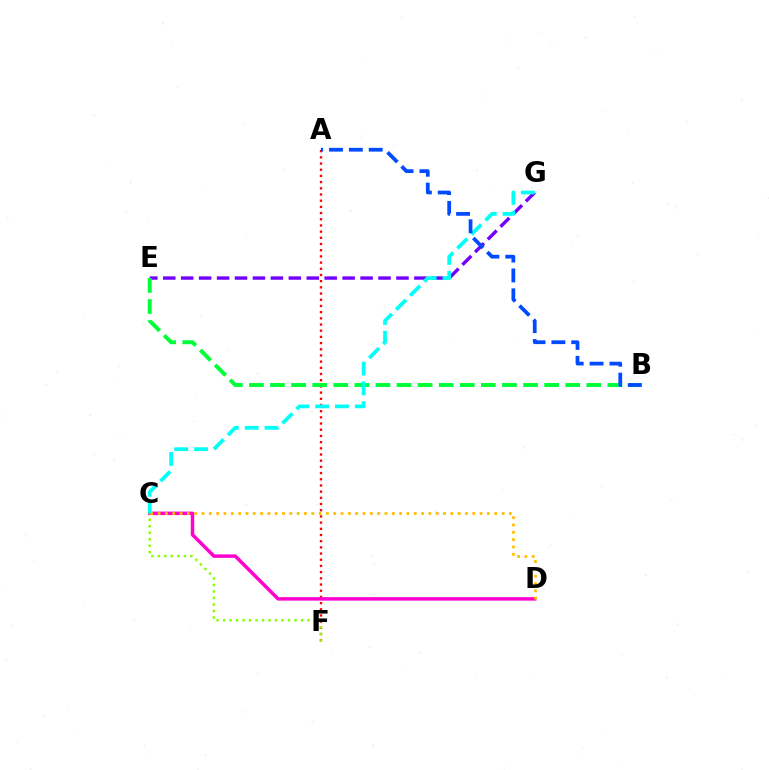{('A', 'F'): [{'color': '#ff0000', 'line_style': 'dotted', 'thickness': 1.68}], ('C', 'D'): [{'color': '#ff00cf', 'line_style': 'solid', 'thickness': 2.51}, {'color': '#ffbd00', 'line_style': 'dotted', 'thickness': 1.99}], ('C', 'F'): [{'color': '#84ff00', 'line_style': 'dotted', 'thickness': 1.76}], ('E', 'G'): [{'color': '#7200ff', 'line_style': 'dashed', 'thickness': 2.44}], ('B', 'E'): [{'color': '#00ff39', 'line_style': 'dashed', 'thickness': 2.86}], ('C', 'G'): [{'color': '#00fff6', 'line_style': 'dashed', 'thickness': 2.69}], ('A', 'B'): [{'color': '#004bff', 'line_style': 'dashed', 'thickness': 2.7}]}